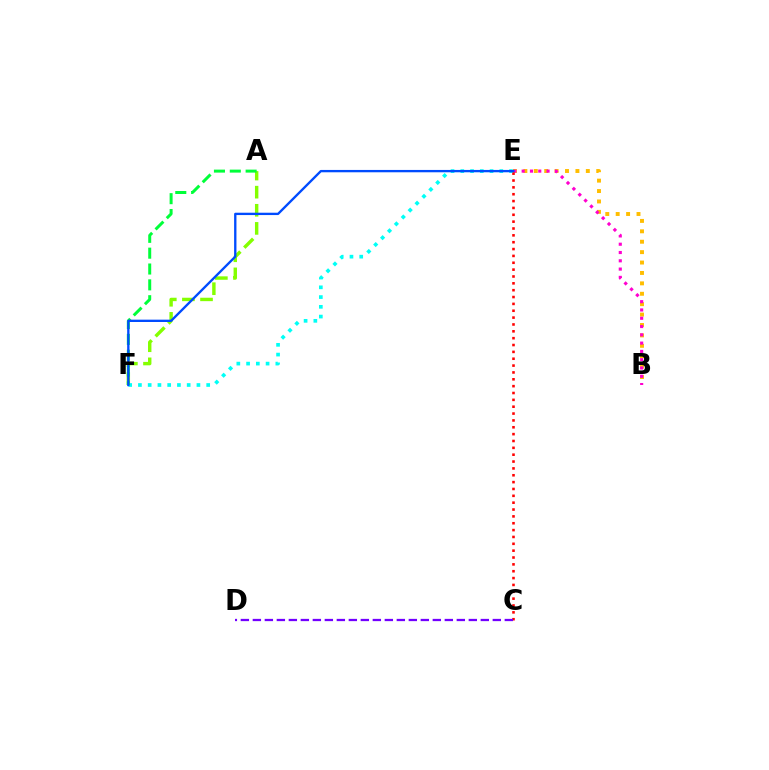{('A', 'F'): [{'color': '#84ff00', 'line_style': 'dashed', 'thickness': 2.46}, {'color': '#00ff39', 'line_style': 'dashed', 'thickness': 2.15}], ('E', 'F'): [{'color': '#00fff6', 'line_style': 'dotted', 'thickness': 2.65}, {'color': '#004bff', 'line_style': 'solid', 'thickness': 1.68}], ('B', 'E'): [{'color': '#ffbd00', 'line_style': 'dotted', 'thickness': 2.83}, {'color': '#ff00cf', 'line_style': 'dotted', 'thickness': 2.25}], ('C', 'E'): [{'color': '#ff0000', 'line_style': 'dotted', 'thickness': 1.86}], ('C', 'D'): [{'color': '#7200ff', 'line_style': 'dashed', 'thickness': 1.63}]}